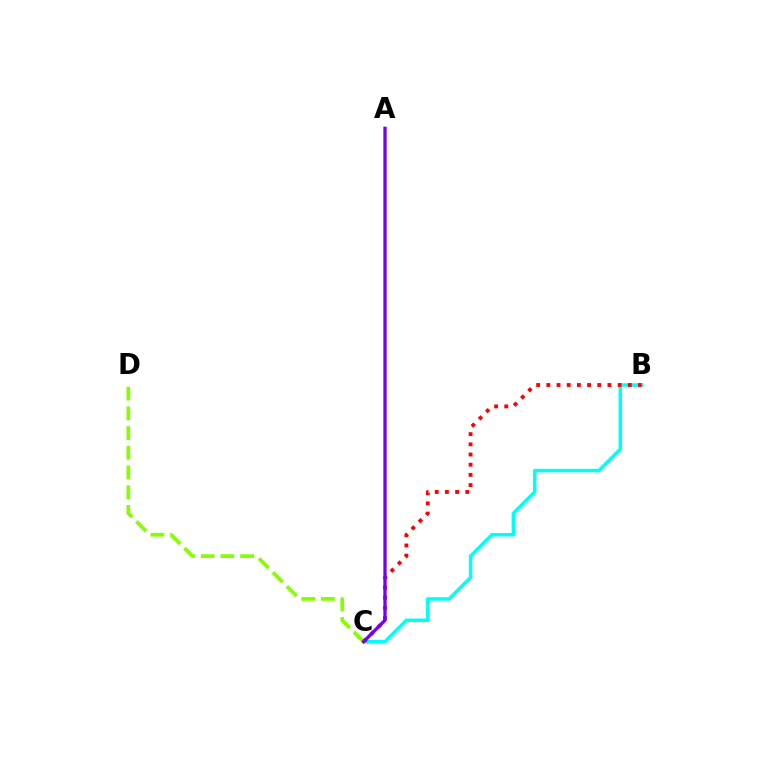{('B', 'C'): [{'color': '#00fff6', 'line_style': 'solid', 'thickness': 2.51}, {'color': '#ff0000', 'line_style': 'dotted', 'thickness': 2.77}], ('C', 'D'): [{'color': '#84ff00', 'line_style': 'dashed', 'thickness': 2.68}], ('A', 'C'): [{'color': '#7200ff', 'line_style': 'solid', 'thickness': 2.37}]}